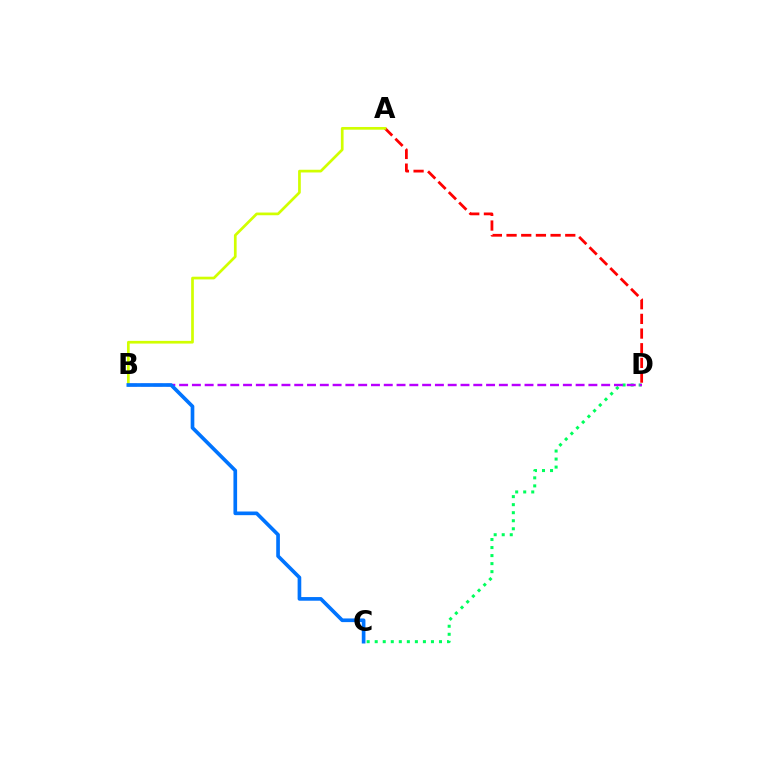{('C', 'D'): [{'color': '#00ff5c', 'line_style': 'dotted', 'thickness': 2.18}], ('B', 'D'): [{'color': '#b900ff', 'line_style': 'dashed', 'thickness': 1.74}], ('A', 'D'): [{'color': '#ff0000', 'line_style': 'dashed', 'thickness': 1.99}], ('A', 'B'): [{'color': '#d1ff00', 'line_style': 'solid', 'thickness': 1.95}], ('B', 'C'): [{'color': '#0074ff', 'line_style': 'solid', 'thickness': 2.64}]}